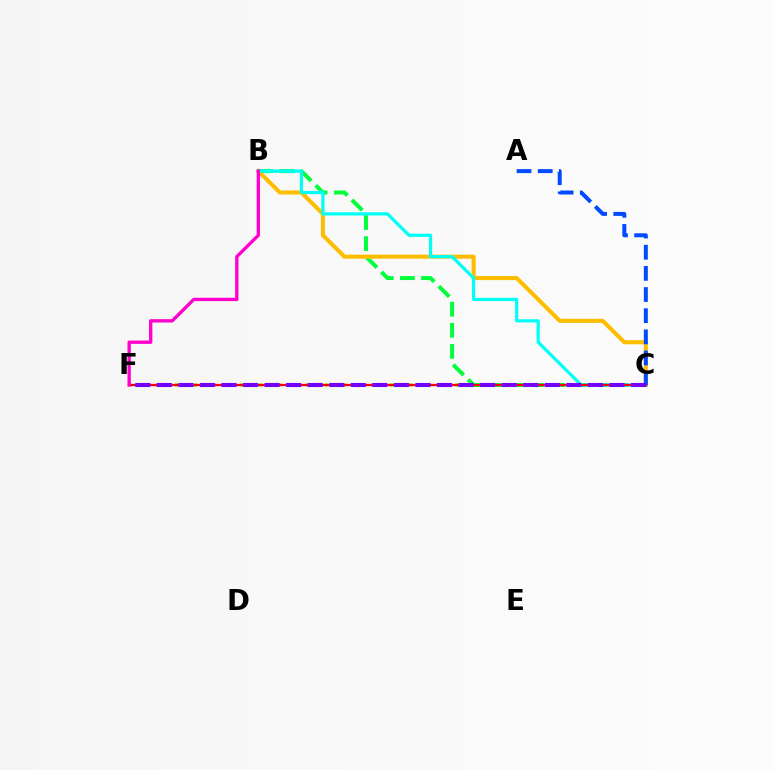{('C', 'F'): [{'color': '#84ff00', 'line_style': 'dotted', 'thickness': 2.54}, {'color': '#ff0000', 'line_style': 'solid', 'thickness': 1.65}, {'color': '#7200ff', 'line_style': 'dashed', 'thickness': 2.93}], ('B', 'C'): [{'color': '#00ff39', 'line_style': 'dashed', 'thickness': 2.87}, {'color': '#ffbd00', 'line_style': 'solid', 'thickness': 2.93}, {'color': '#00fff6', 'line_style': 'solid', 'thickness': 2.31}], ('A', 'C'): [{'color': '#004bff', 'line_style': 'dashed', 'thickness': 2.87}], ('B', 'F'): [{'color': '#ff00cf', 'line_style': 'solid', 'thickness': 2.4}]}